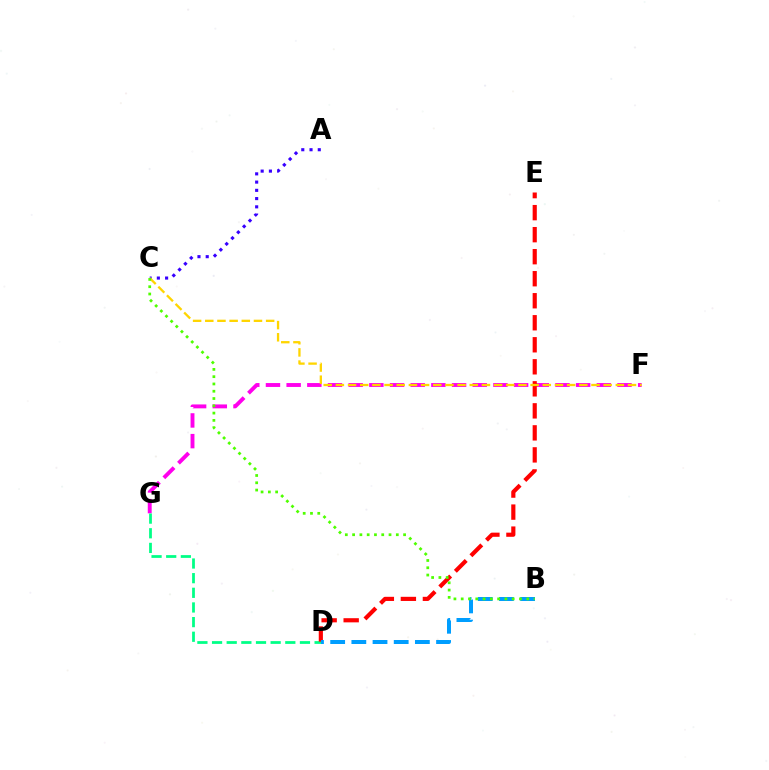{('F', 'G'): [{'color': '#ff00ed', 'line_style': 'dashed', 'thickness': 2.81}], ('D', 'G'): [{'color': '#00ff86', 'line_style': 'dashed', 'thickness': 1.99}], ('D', 'E'): [{'color': '#ff0000', 'line_style': 'dashed', 'thickness': 2.99}], ('B', 'D'): [{'color': '#009eff', 'line_style': 'dashed', 'thickness': 2.88}], ('A', 'C'): [{'color': '#3700ff', 'line_style': 'dotted', 'thickness': 2.24}], ('C', 'F'): [{'color': '#ffd500', 'line_style': 'dashed', 'thickness': 1.65}], ('B', 'C'): [{'color': '#4fff00', 'line_style': 'dotted', 'thickness': 1.98}]}